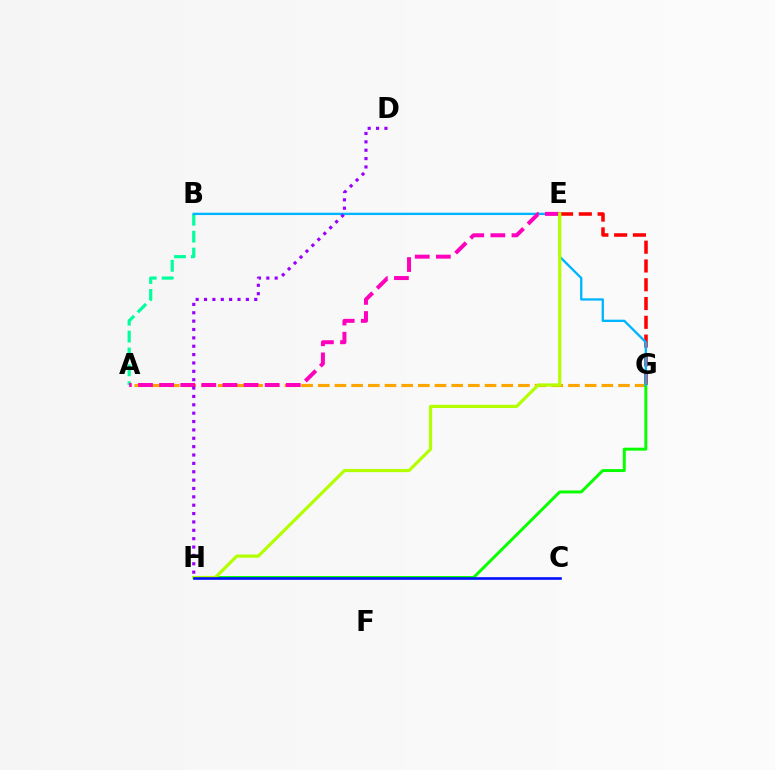{('E', 'G'): [{'color': '#ff0000', 'line_style': 'dashed', 'thickness': 2.55}], ('A', 'G'): [{'color': '#ffa500', 'line_style': 'dashed', 'thickness': 2.27}], ('A', 'B'): [{'color': '#00ff9d', 'line_style': 'dashed', 'thickness': 2.29}], ('G', 'H'): [{'color': '#08ff00', 'line_style': 'solid', 'thickness': 2.13}], ('B', 'G'): [{'color': '#00b5ff', 'line_style': 'solid', 'thickness': 1.67}], ('A', 'E'): [{'color': '#ff00bd', 'line_style': 'dashed', 'thickness': 2.87}], ('E', 'H'): [{'color': '#b3ff00', 'line_style': 'solid', 'thickness': 2.29}], ('C', 'H'): [{'color': '#0010ff', 'line_style': 'solid', 'thickness': 1.89}], ('D', 'H'): [{'color': '#9b00ff', 'line_style': 'dotted', 'thickness': 2.27}]}